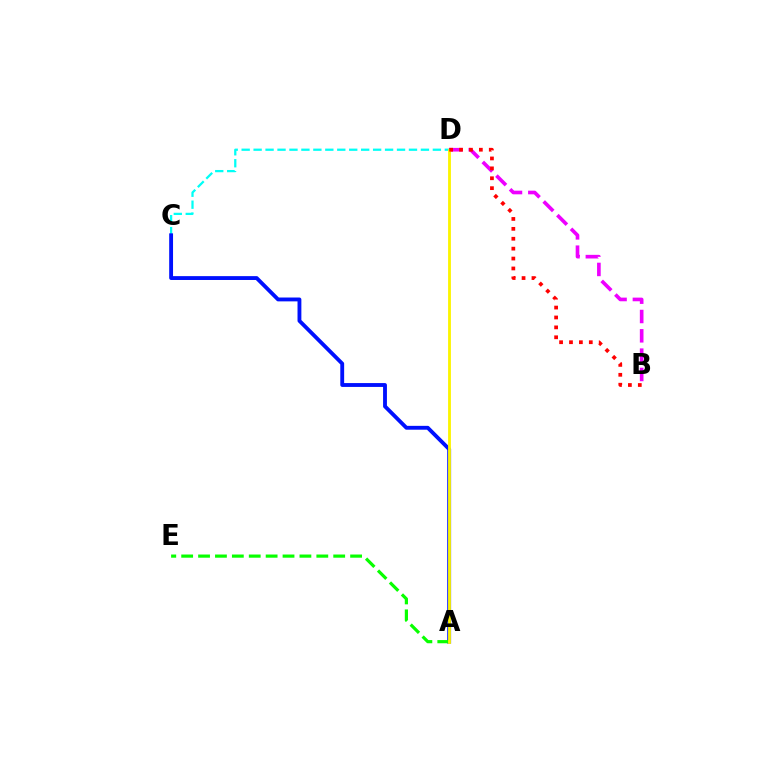{('C', 'D'): [{'color': '#00fff6', 'line_style': 'dashed', 'thickness': 1.62}], ('A', 'C'): [{'color': '#0010ff', 'line_style': 'solid', 'thickness': 2.78}], ('B', 'D'): [{'color': '#ee00ff', 'line_style': 'dashed', 'thickness': 2.63}, {'color': '#ff0000', 'line_style': 'dotted', 'thickness': 2.69}], ('A', 'E'): [{'color': '#08ff00', 'line_style': 'dashed', 'thickness': 2.29}], ('A', 'D'): [{'color': '#fcf500', 'line_style': 'solid', 'thickness': 2.04}]}